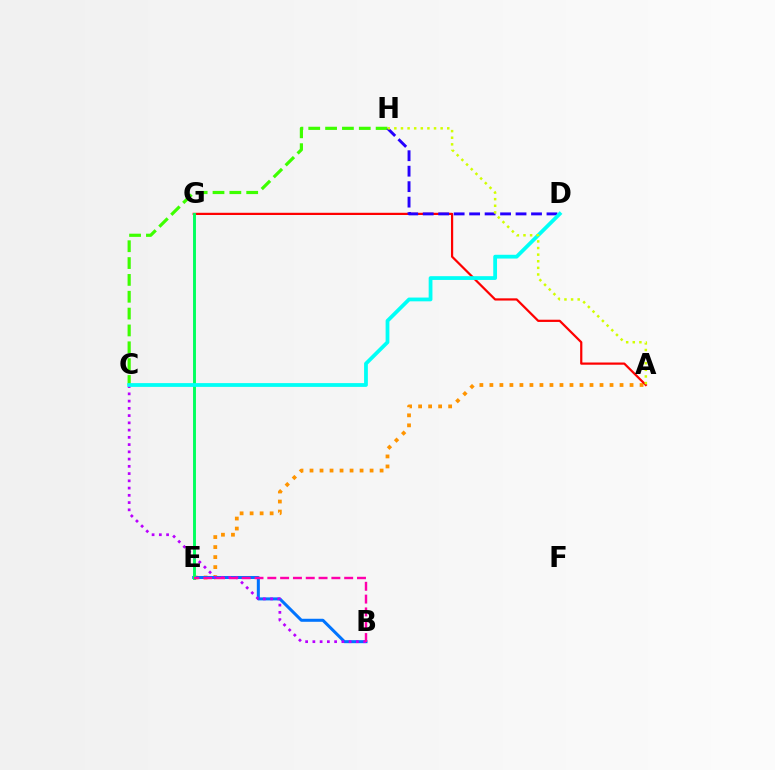{('A', 'E'): [{'color': '#ff9400', 'line_style': 'dotted', 'thickness': 2.72}], ('C', 'H'): [{'color': '#3dff00', 'line_style': 'dashed', 'thickness': 2.29}], ('B', 'E'): [{'color': '#0074ff', 'line_style': 'solid', 'thickness': 2.18}, {'color': '#ff00ac', 'line_style': 'dashed', 'thickness': 1.74}], ('A', 'G'): [{'color': '#ff0000', 'line_style': 'solid', 'thickness': 1.6}], ('E', 'G'): [{'color': '#00ff5c', 'line_style': 'solid', 'thickness': 2.1}], ('B', 'C'): [{'color': '#b900ff', 'line_style': 'dotted', 'thickness': 1.97}], ('D', 'H'): [{'color': '#2500ff', 'line_style': 'dashed', 'thickness': 2.1}], ('C', 'D'): [{'color': '#00fff6', 'line_style': 'solid', 'thickness': 2.72}], ('A', 'H'): [{'color': '#d1ff00', 'line_style': 'dotted', 'thickness': 1.8}]}